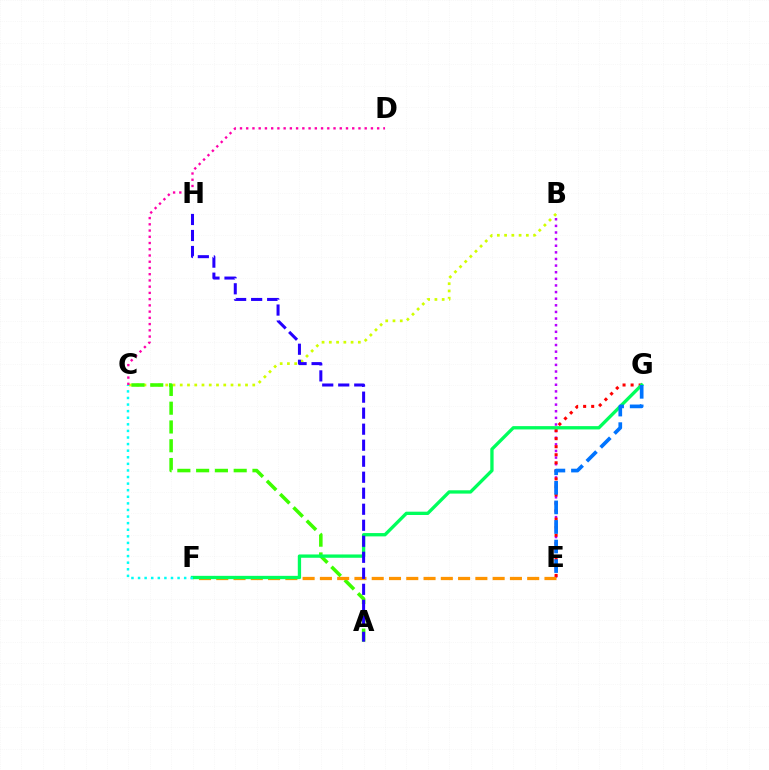{('B', 'C'): [{'color': '#d1ff00', 'line_style': 'dotted', 'thickness': 1.97}], ('B', 'E'): [{'color': '#b900ff', 'line_style': 'dotted', 'thickness': 1.8}], ('A', 'C'): [{'color': '#3dff00', 'line_style': 'dashed', 'thickness': 2.55}], ('E', 'G'): [{'color': '#ff0000', 'line_style': 'dotted', 'thickness': 2.19}, {'color': '#0074ff', 'line_style': 'dashed', 'thickness': 2.66}], ('E', 'F'): [{'color': '#ff9400', 'line_style': 'dashed', 'thickness': 2.35}], ('F', 'G'): [{'color': '#00ff5c', 'line_style': 'solid', 'thickness': 2.39}], ('A', 'H'): [{'color': '#2500ff', 'line_style': 'dashed', 'thickness': 2.18}], ('C', 'F'): [{'color': '#00fff6', 'line_style': 'dotted', 'thickness': 1.79}], ('C', 'D'): [{'color': '#ff00ac', 'line_style': 'dotted', 'thickness': 1.69}]}